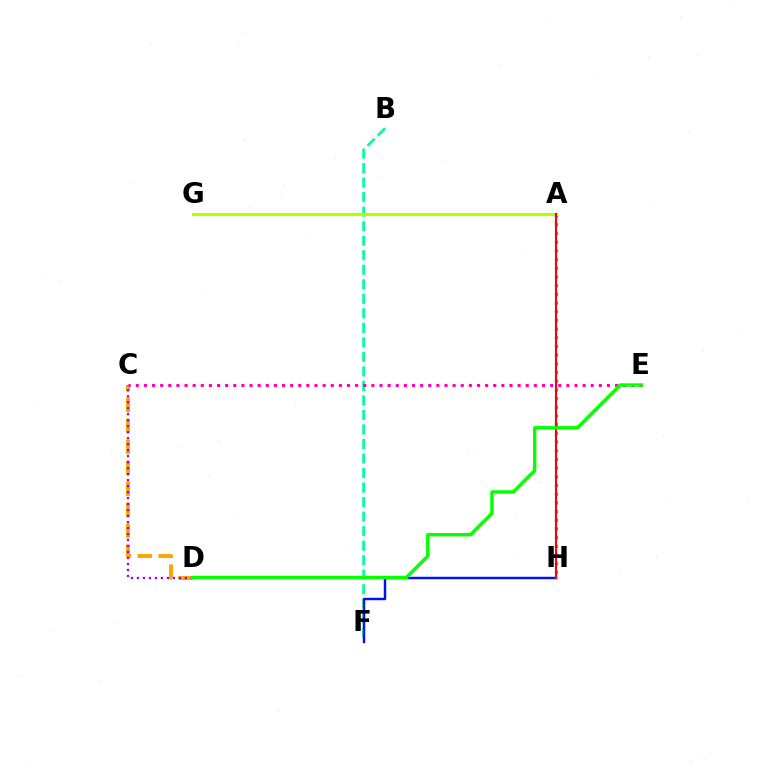{('B', 'F'): [{'color': '#00ff9d', 'line_style': 'dashed', 'thickness': 1.97}], ('C', 'D'): [{'color': '#ffa500', 'line_style': 'dashed', 'thickness': 2.85}, {'color': '#9b00ff', 'line_style': 'dotted', 'thickness': 1.63}], ('A', 'H'): [{'color': '#00b5ff', 'line_style': 'dotted', 'thickness': 2.36}, {'color': '#ff0000', 'line_style': 'solid', 'thickness': 1.51}], ('A', 'G'): [{'color': '#b3ff00', 'line_style': 'solid', 'thickness': 2.26}], ('F', 'H'): [{'color': '#0010ff', 'line_style': 'solid', 'thickness': 1.76}], ('C', 'E'): [{'color': '#ff00bd', 'line_style': 'dotted', 'thickness': 2.21}], ('D', 'E'): [{'color': '#08ff00', 'line_style': 'solid', 'thickness': 2.45}]}